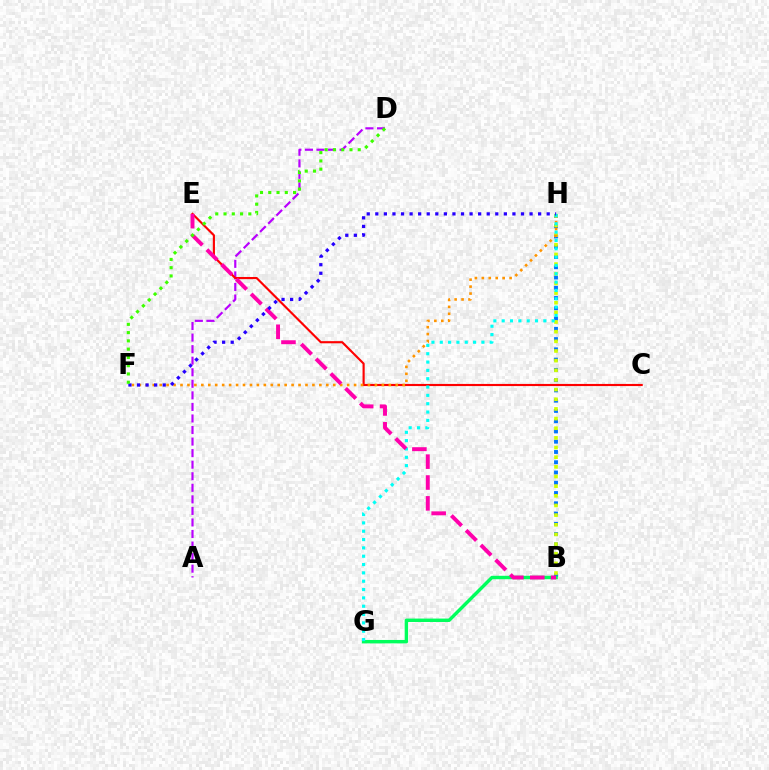{('B', 'H'): [{'color': '#0074ff', 'line_style': 'dotted', 'thickness': 2.79}, {'color': '#d1ff00', 'line_style': 'dotted', 'thickness': 2.62}], ('A', 'D'): [{'color': '#b900ff', 'line_style': 'dashed', 'thickness': 1.57}], ('C', 'E'): [{'color': '#ff0000', 'line_style': 'solid', 'thickness': 1.54}], ('B', 'G'): [{'color': '#00ff5c', 'line_style': 'solid', 'thickness': 2.46}], ('F', 'H'): [{'color': '#ff9400', 'line_style': 'dotted', 'thickness': 1.89}, {'color': '#2500ff', 'line_style': 'dotted', 'thickness': 2.33}], ('G', 'H'): [{'color': '#00fff6', 'line_style': 'dotted', 'thickness': 2.26}], ('B', 'E'): [{'color': '#ff00ac', 'line_style': 'dashed', 'thickness': 2.83}], ('D', 'F'): [{'color': '#3dff00', 'line_style': 'dotted', 'thickness': 2.25}]}